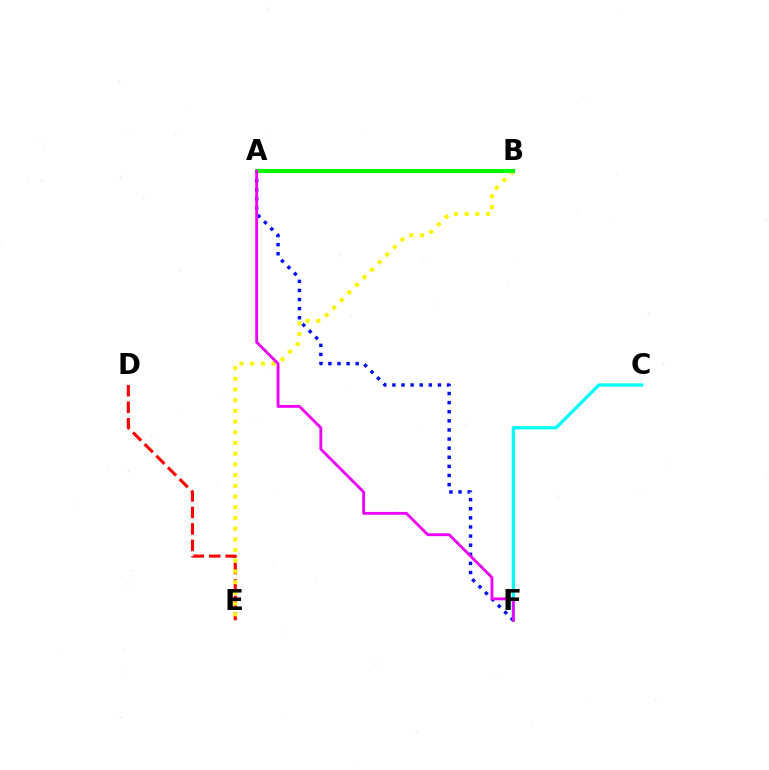{('C', 'F'): [{'color': '#00fff6', 'line_style': 'solid', 'thickness': 2.35}], ('A', 'F'): [{'color': '#0010ff', 'line_style': 'dotted', 'thickness': 2.47}, {'color': '#ee00ff', 'line_style': 'solid', 'thickness': 2.06}], ('D', 'E'): [{'color': '#ff0000', 'line_style': 'dashed', 'thickness': 2.24}], ('B', 'E'): [{'color': '#fcf500', 'line_style': 'dotted', 'thickness': 2.91}], ('A', 'B'): [{'color': '#08ff00', 'line_style': 'solid', 'thickness': 2.93}]}